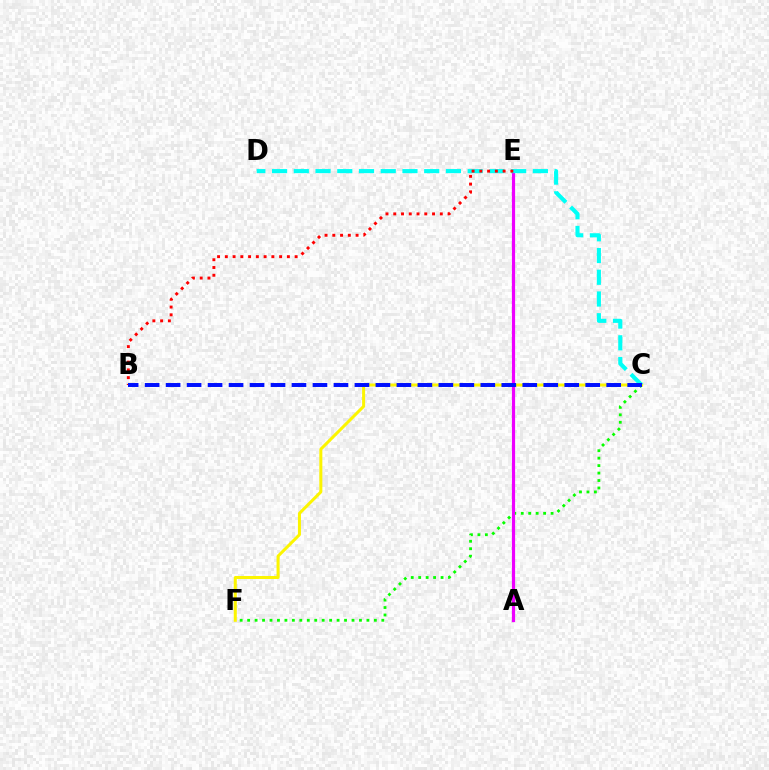{('C', 'F'): [{'color': '#08ff00', 'line_style': 'dotted', 'thickness': 2.03}, {'color': '#fcf500', 'line_style': 'solid', 'thickness': 2.18}], ('A', 'E'): [{'color': '#ee00ff', 'line_style': 'solid', 'thickness': 2.3}], ('C', 'D'): [{'color': '#00fff6', 'line_style': 'dashed', 'thickness': 2.95}], ('B', 'E'): [{'color': '#ff0000', 'line_style': 'dotted', 'thickness': 2.11}], ('B', 'C'): [{'color': '#0010ff', 'line_style': 'dashed', 'thickness': 2.85}]}